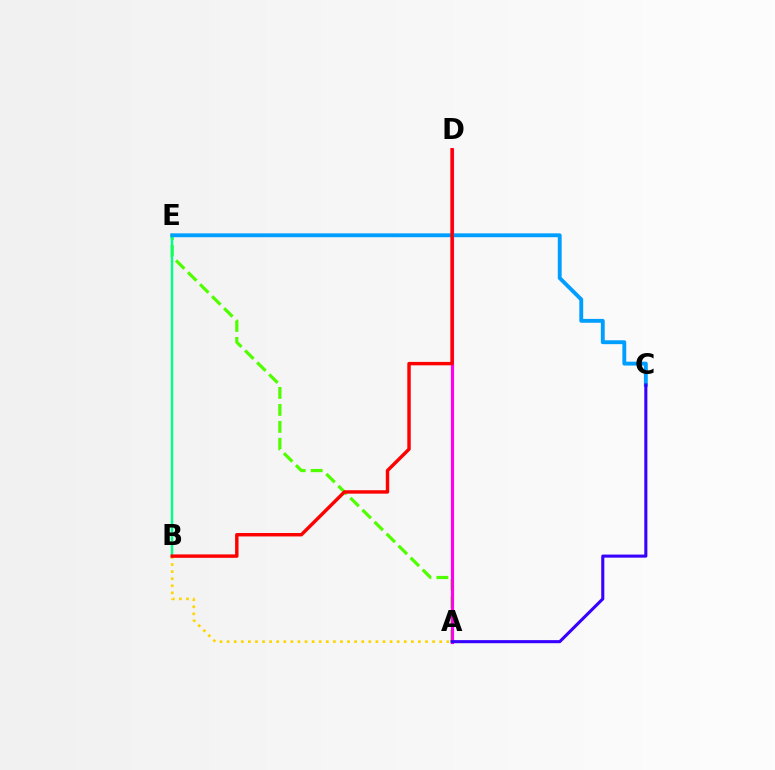{('A', 'E'): [{'color': '#4fff00', 'line_style': 'dashed', 'thickness': 2.31}], ('A', 'B'): [{'color': '#ffd500', 'line_style': 'dotted', 'thickness': 1.93}], ('A', 'D'): [{'color': '#ff00ed', 'line_style': 'solid', 'thickness': 2.28}], ('B', 'E'): [{'color': '#00ff86', 'line_style': 'solid', 'thickness': 1.76}], ('C', 'E'): [{'color': '#009eff', 'line_style': 'solid', 'thickness': 2.79}], ('A', 'C'): [{'color': '#3700ff', 'line_style': 'solid', 'thickness': 2.21}], ('B', 'D'): [{'color': '#ff0000', 'line_style': 'solid', 'thickness': 2.46}]}